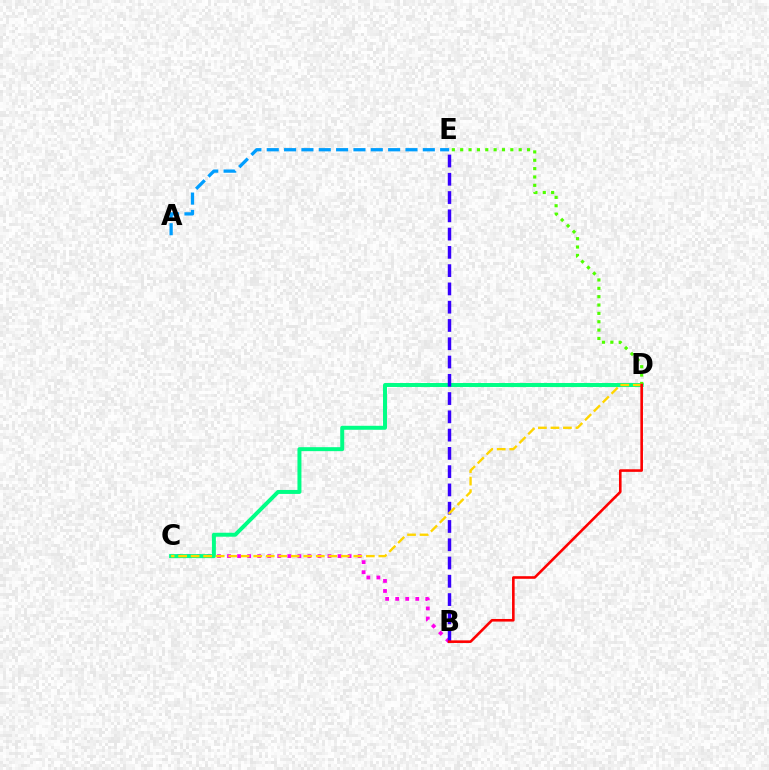{('B', 'C'): [{'color': '#ff00ed', 'line_style': 'dotted', 'thickness': 2.73}], ('C', 'D'): [{'color': '#00ff86', 'line_style': 'solid', 'thickness': 2.86}, {'color': '#ffd500', 'line_style': 'dashed', 'thickness': 1.7}], ('A', 'E'): [{'color': '#009eff', 'line_style': 'dashed', 'thickness': 2.36}], ('B', 'E'): [{'color': '#3700ff', 'line_style': 'dashed', 'thickness': 2.48}], ('D', 'E'): [{'color': '#4fff00', 'line_style': 'dotted', 'thickness': 2.27}], ('B', 'D'): [{'color': '#ff0000', 'line_style': 'solid', 'thickness': 1.87}]}